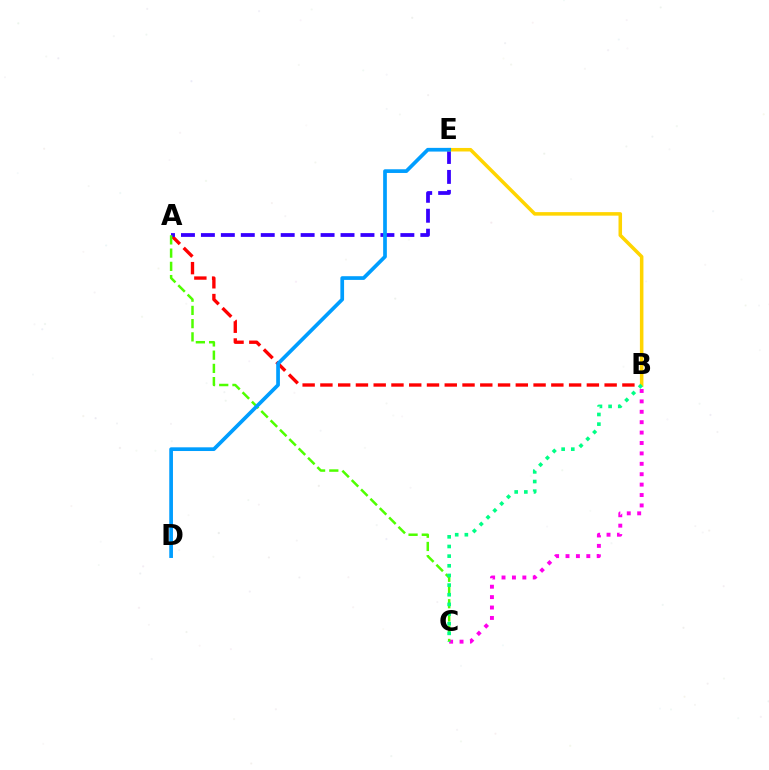{('B', 'C'): [{'color': '#ff00ed', 'line_style': 'dotted', 'thickness': 2.83}, {'color': '#00ff86', 'line_style': 'dotted', 'thickness': 2.62}], ('A', 'B'): [{'color': '#ff0000', 'line_style': 'dashed', 'thickness': 2.41}], ('A', 'E'): [{'color': '#3700ff', 'line_style': 'dashed', 'thickness': 2.71}], ('A', 'C'): [{'color': '#4fff00', 'line_style': 'dashed', 'thickness': 1.8}], ('B', 'E'): [{'color': '#ffd500', 'line_style': 'solid', 'thickness': 2.54}], ('D', 'E'): [{'color': '#009eff', 'line_style': 'solid', 'thickness': 2.67}]}